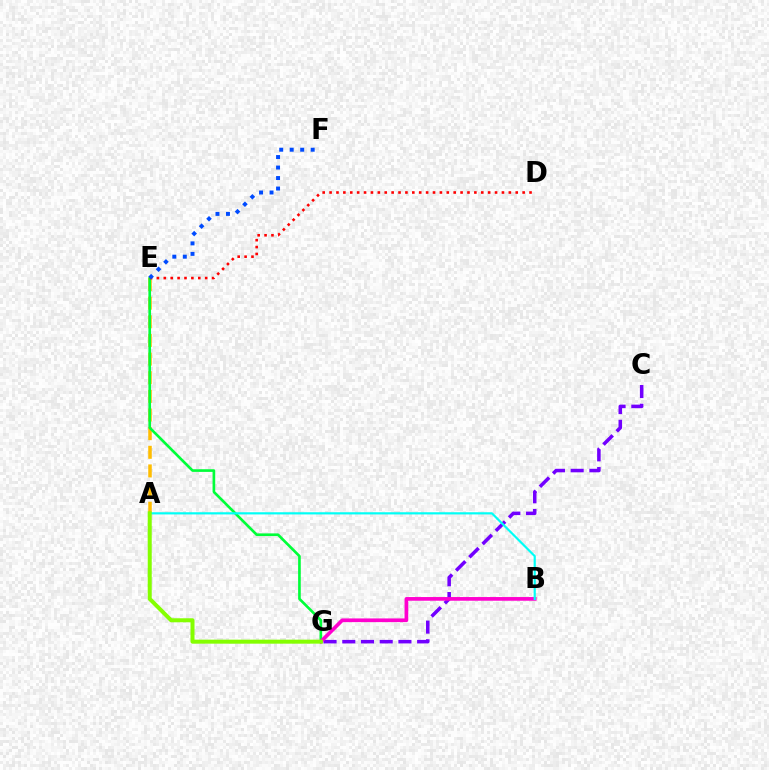{('C', 'G'): [{'color': '#7200ff', 'line_style': 'dashed', 'thickness': 2.54}], ('A', 'E'): [{'color': '#ffbd00', 'line_style': 'dashed', 'thickness': 2.53}], ('E', 'G'): [{'color': '#00ff39', 'line_style': 'solid', 'thickness': 1.92}], ('D', 'E'): [{'color': '#ff0000', 'line_style': 'dotted', 'thickness': 1.87}], ('B', 'G'): [{'color': '#ff00cf', 'line_style': 'solid', 'thickness': 2.65}], ('A', 'B'): [{'color': '#00fff6', 'line_style': 'solid', 'thickness': 1.57}], ('A', 'G'): [{'color': '#84ff00', 'line_style': 'solid', 'thickness': 2.89}], ('E', 'F'): [{'color': '#004bff', 'line_style': 'dotted', 'thickness': 2.85}]}